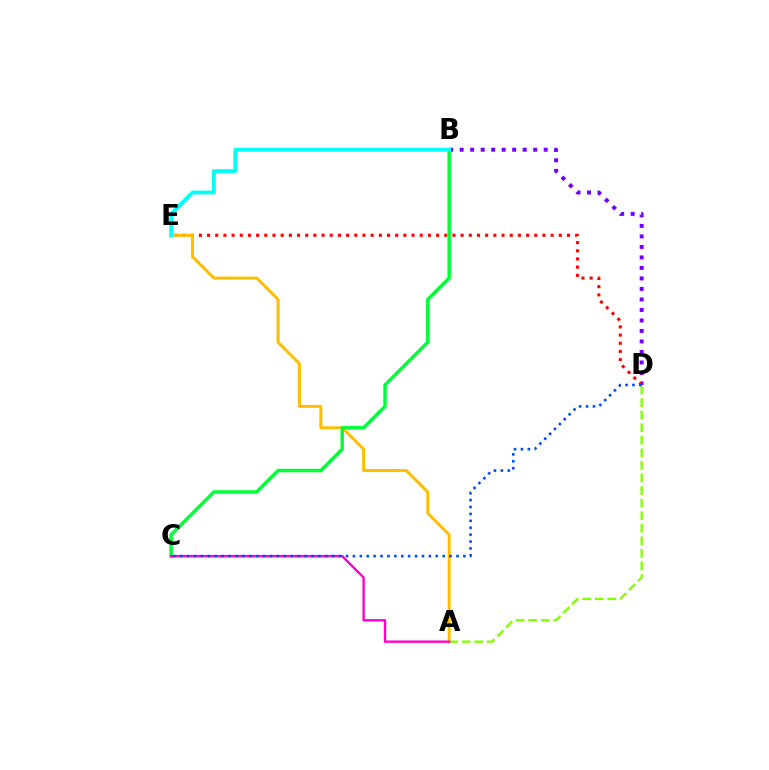{('B', 'D'): [{'color': '#7200ff', 'line_style': 'dotted', 'thickness': 2.85}], ('D', 'E'): [{'color': '#ff0000', 'line_style': 'dotted', 'thickness': 2.22}], ('A', 'E'): [{'color': '#ffbd00', 'line_style': 'solid', 'thickness': 2.13}], ('B', 'C'): [{'color': '#00ff39', 'line_style': 'solid', 'thickness': 2.5}], ('A', 'D'): [{'color': '#84ff00', 'line_style': 'dashed', 'thickness': 1.71}], ('A', 'C'): [{'color': '#ff00cf', 'line_style': 'solid', 'thickness': 1.71}], ('B', 'E'): [{'color': '#00fff6', 'line_style': 'solid', 'thickness': 2.74}], ('C', 'D'): [{'color': '#004bff', 'line_style': 'dotted', 'thickness': 1.88}]}